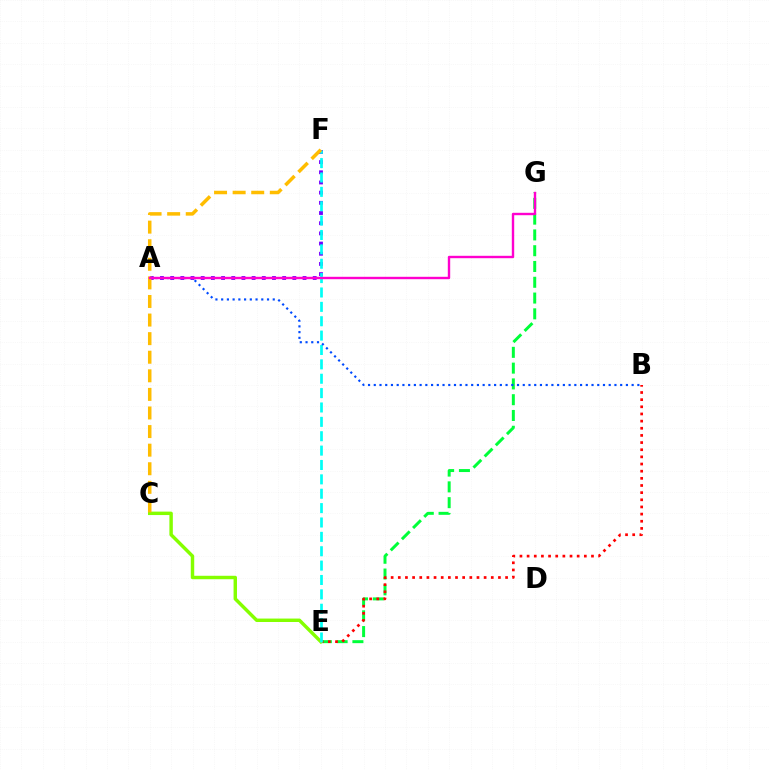{('E', 'G'): [{'color': '#00ff39', 'line_style': 'dashed', 'thickness': 2.14}], ('B', 'E'): [{'color': '#ff0000', 'line_style': 'dotted', 'thickness': 1.94}], ('A', 'F'): [{'color': '#7200ff', 'line_style': 'dotted', 'thickness': 2.77}], ('C', 'E'): [{'color': '#84ff00', 'line_style': 'solid', 'thickness': 2.48}], ('E', 'F'): [{'color': '#00fff6', 'line_style': 'dashed', 'thickness': 1.95}], ('A', 'B'): [{'color': '#004bff', 'line_style': 'dotted', 'thickness': 1.56}], ('C', 'F'): [{'color': '#ffbd00', 'line_style': 'dashed', 'thickness': 2.52}], ('A', 'G'): [{'color': '#ff00cf', 'line_style': 'solid', 'thickness': 1.72}]}